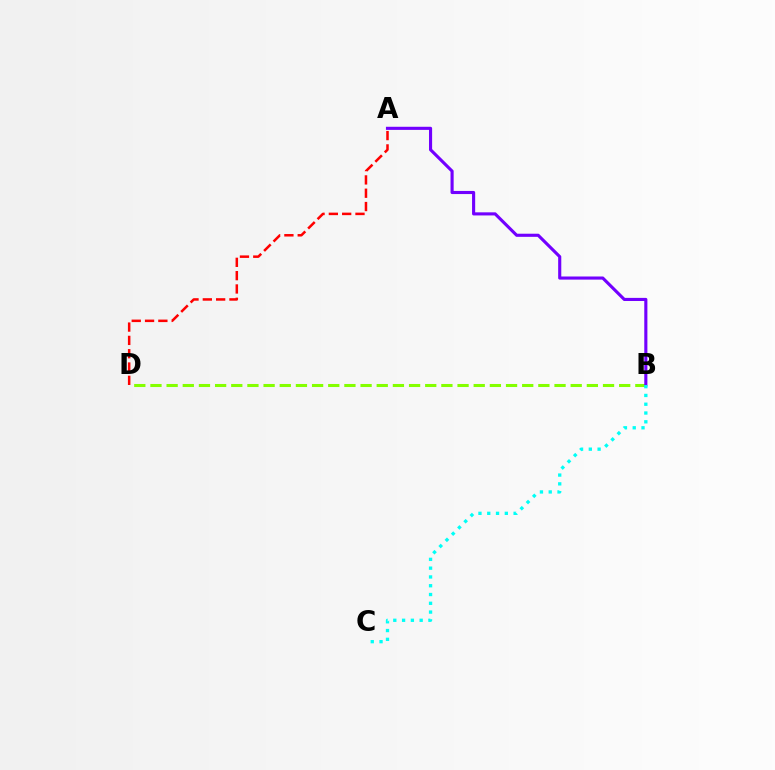{('B', 'D'): [{'color': '#84ff00', 'line_style': 'dashed', 'thickness': 2.2}], ('A', 'D'): [{'color': '#ff0000', 'line_style': 'dashed', 'thickness': 1.81}], ('A', 'B'): [{'color': '#7200ff', 'line_style': 'solid', 'thickness': 2.24}], ('B', 'C'): [{'color': '#00fff6', 'line_style': 'dotted', 'thickness': 2.39}]}